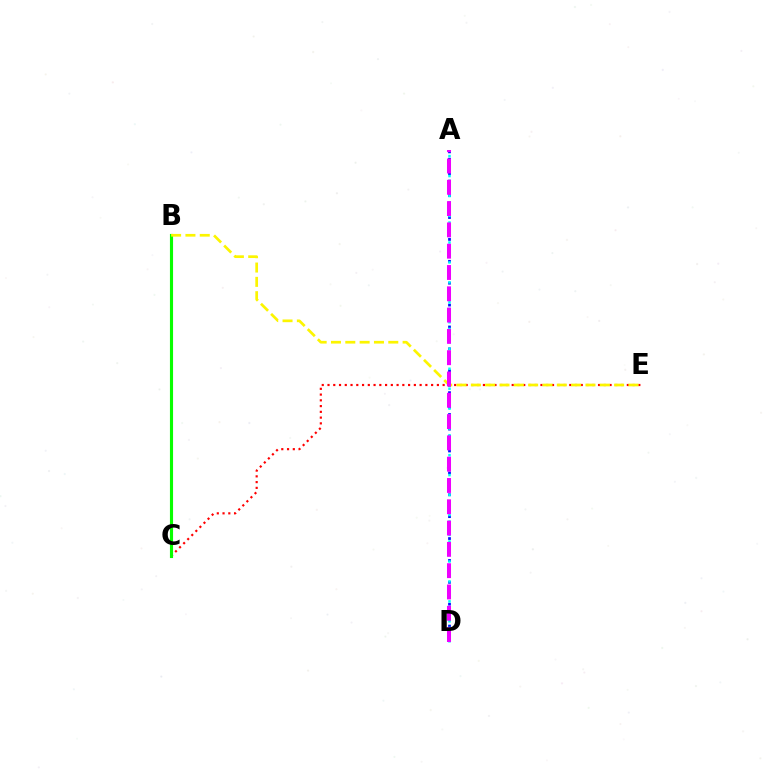{('C', 'E'): [{'color': '#ff0000', 'line_style': 'dotted', 'thickness': 1.56}], ('B', 'C'): [{'color': '#08ff00', 'line_style': 'solid', 'thickness': 2.25}], ('A', 'D'): [{'color': '#0010ff', 'line_style': 'dotted', 'thickness': 1.98}, {'color': '#00fff6', 'line_style': 'dotted', 'thickness': 1.81}, {'color': '#ee00ff', 'line_style': 'dashed', 'thickness': 2.89}], ('B', 'E'): [{'color': '#fcf500', 'line_style': 'dashed', 'thickness': 1.95}]}